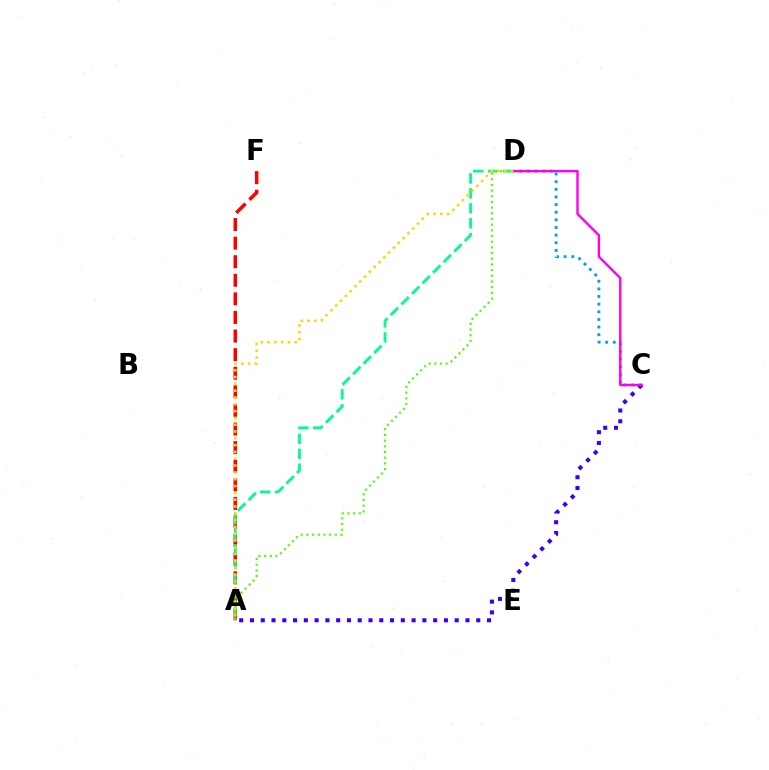{('C', 'D'): [{'color': '#009eff', 'line_style': 'dotted', 'thickness': 2.07}, {'color': '#ff00ed', 'line_style': 'solid', 'thickness': 1.72}], ('A', 'F'): [{'color': '#ff0000', 'line_style': 'dashed', 'thickness': 2.53}], ('A', 'D'): [{'color': '#00ff86', 'line_style': 'dashed', 'thickness': 2.03}, {'color': '#4fff00', 'line_style': 'dotted', 'thickness': 1.54}, {'color': '#ffd500', 'line_style': 'dotted', 'thickness': 1.85}], ('A', 'C'): [{'color': '#3700ff', 'line_style': 'dotted', 'thickness': 2.93}]}